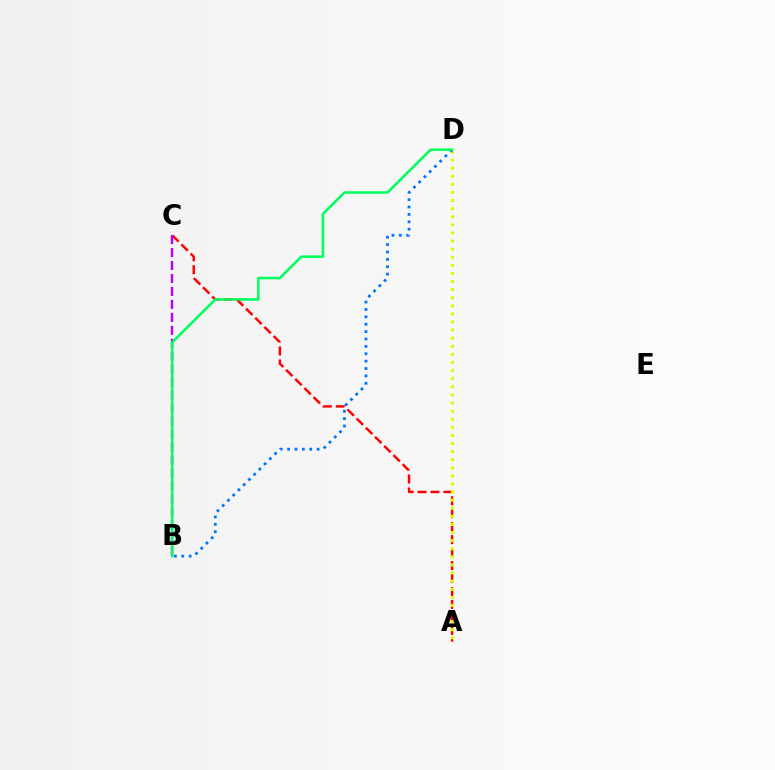{('A', 'C'): [{'color': '#ff0000', 'line_style': 'dashed', 'thickness': 1.76}], ('B', 'C'): [{'color': '#b900ff', 'line_style': 'dashed', 'thickness': 1.76}], ('A', 'D'): [{'color': '#d1ff00', 'line_style': 'dotted', 'thickness': 2.2}], ('B', 'D'): [{'color': '#0074ff', 'line_style': 'dotted', 'thickness': 2.01}, {'color': '#00ff5c', 'line_style': 'solid', 'thickness': 1.84}]}